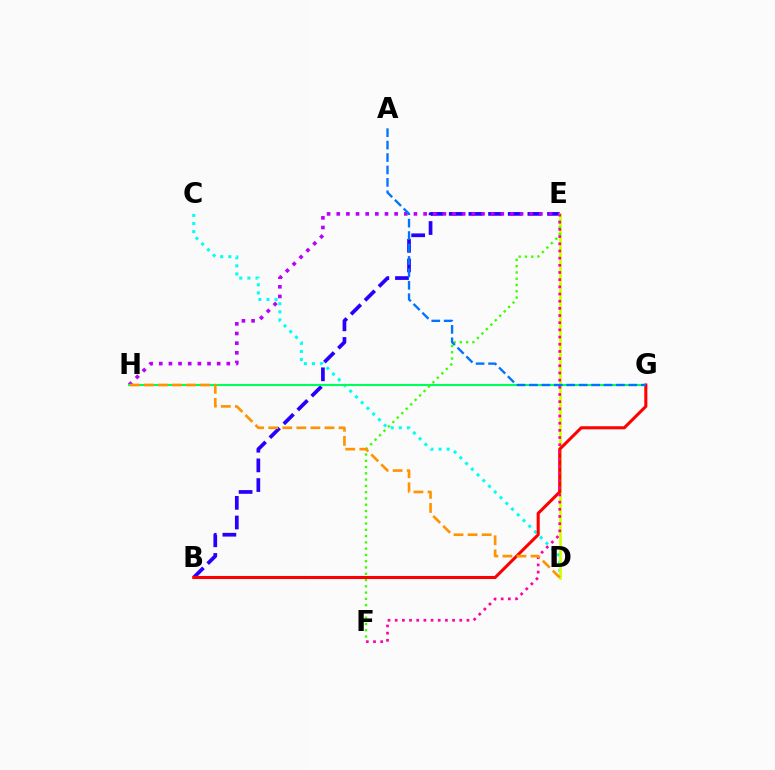{('C', 'D'): [{'color': '#00fff6', 'line_style': 'dotted', 'thickness': 2.2}], ('B', 'E'): [{'color': '#2500ff', 'line_style': 'dashed', 'thickness': 2.67}], ('E', 'H'): [{'color': '#b900ff', 'line_style': 'dotted', 'thickness': 2.62}], ('D', 'E'): [{'color': '#d1ff00', 'line_style': 'solid', 'thickness': 1.96}], ('G', 'H'): [{'color': '#00ff5c', 'line_style': 'solid', 'thickness': 1.5}], ('E', 'F'): [{'color': '#3dff00', 'line_style': 'dotted', 'thickness': 1.71}, {'color': '#ff00ac', 'line_style': 'dotted', 'thickness': 1.95}], ('B', 'G'): [{'color': '#ff0000', 'line_style': 'solid', 'thickness': 2.21}], ('A', 'G'): [{'color': '#0074ff', 'line_style': 'dashed', 'thickness': 1.69}], ('D', 'H'): [{'color': '#ff9400', 'line_style': 'dashed', 'thickness': 1.91}]}